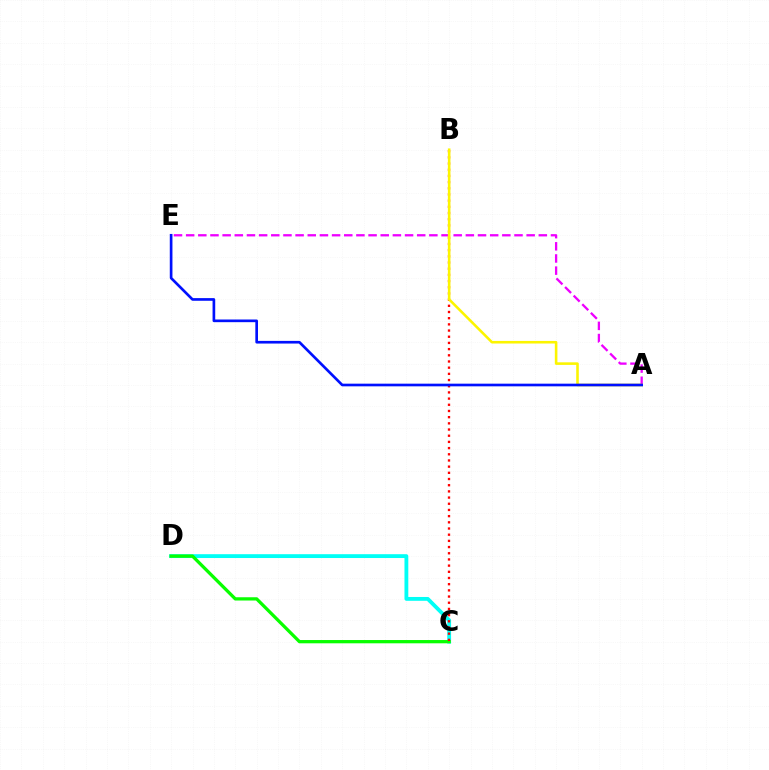{('C', 'D'): [{'color': '#00fff6', 'line_style': 'solid', 'thickness': 2.76}, {'color': '#08ff00', 'line_style': 'solid', 'thickness': 2.36}], ('A', 'E'): [{'color': '#ee00ff', 'line_style': 'dashed', 'thickness': 1.65}, {'color': '#0010ff', 'line_style': 'solid', 'thickness': 1.92}], ('B', 'C'): [{'color': '#ff0000', 'line_style': 'dotted', 'thickness': 1.68}], ('A', 'B'): [{'color': '#fcf500', 'line_style': 'solid', 'thickness': 1.86}]}